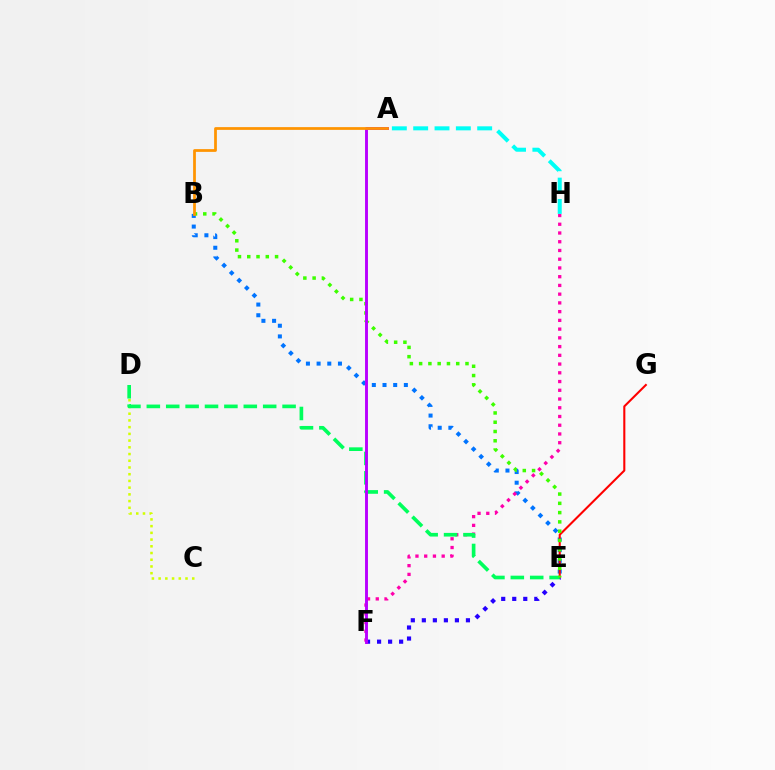{('B', 'E'): [{'color': '#0074ff', 'line_style': 'dotted', 'thickness': 2.9}, {'color': '#3dff00', 'line_style': 'dotted', 'thickness': 2.52}], ('F', 'H'): [{'color': '#ff00ac', 'line_style': 'dotted', 'thickness': 2.37}], ('C', 'D'): [{'color': '#d1ff00', 'line_style': 'dotted', 'thickness': 1.83}], ('E', 'G'): [{'color': '#ff0000', 'line_style': 'solid', 'thickness': 1.5}], ('E', 'F'): [{'color': '#2500ff', 'line_style': 'dotted', 'thickness': 3.0}], ('D', 'E'): [{'color': '#00ff5c', 'line_style': 'dashed', 'thickness': 2.63}], ('A', 'H'): [{'color': '#00fff6', 'line_style': 'dashed', 'thickness': 2.9}], ('A', 'F'): [{'color': '#b900ff', 'line_style': 'solid', 'thickness': 2.1}], ('A', 'B'): [{'color': '#ff9400', 'line_style': 'solid', 'thickness': 1.98}]}